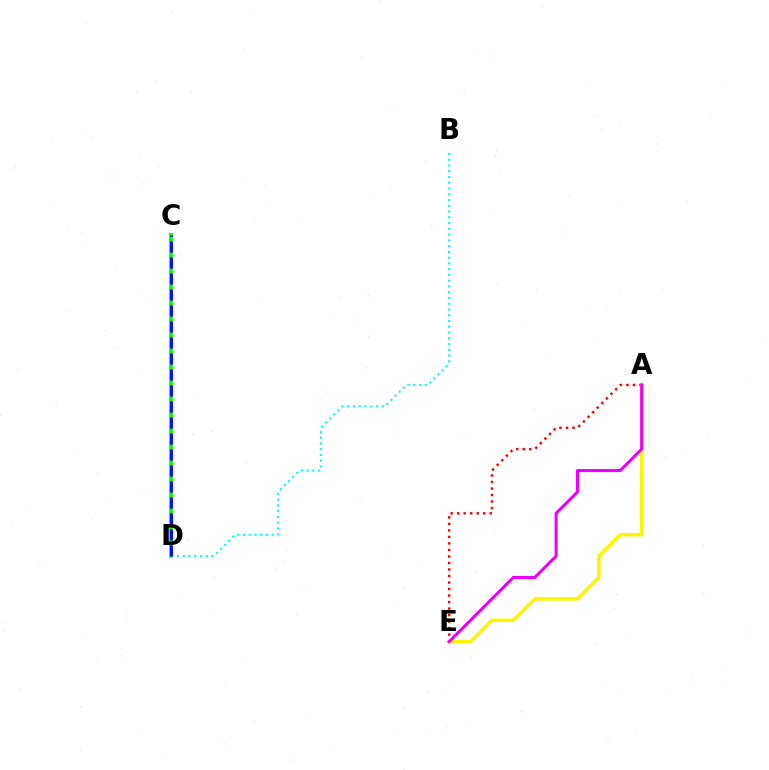{('C', 'D'): [{'color': '#08ff00', 'line_style': 'solid', 'thickness': 2.77}, {'color': '#0010ff', 'line_style': 'dashed', 'thickness': 2.17}], ('A', 'E'): [{'color': '#ff0000', 'line_style': 'dotted', 'thickness': 1.77}, {'color': '#fcf500', 'line_style': 'solid', 'thickness': 2.52}, {'color': '#ee00ff', 'line_style': 'solid', 'thickness': 2.21}], ('B', 'D'): [{'color': '#00fff6', 'line_style': 'dotted', 'thickness': 1.57}]}